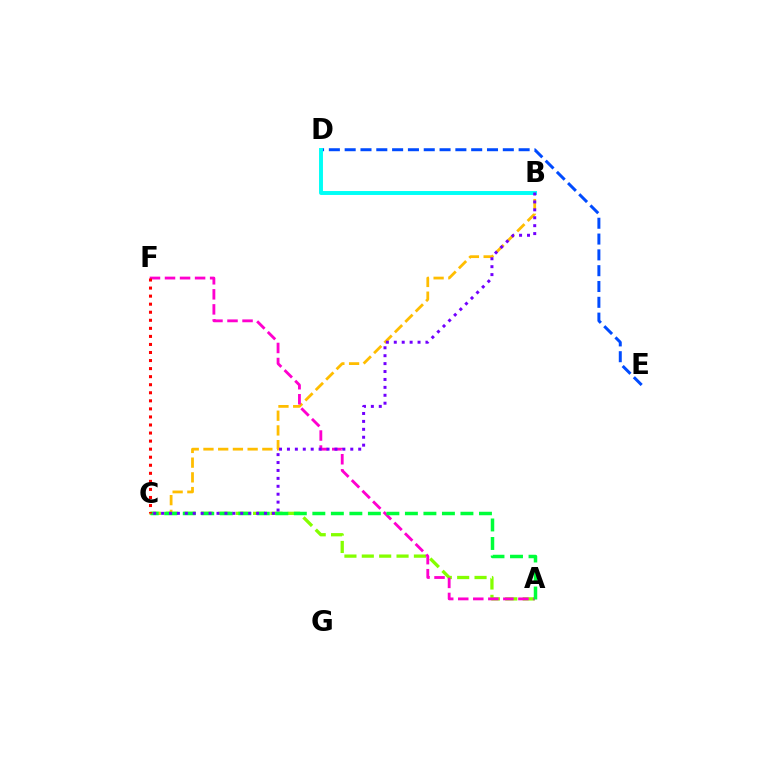{('A', 'C'): [{'color': '#84ff00', 'line_style': 'dashed', 'thickness': 2.36}, {'color': '#00ff39', 'line_style': 'dashed', 'thickness': 2.51}], ('D', 'E'): [{'color': '#004bff', 'line_style': 'dashed', 'thickness': 2.15}], ('B', 'C'): [{'color': '#ffbd00', 'line_style': 'dashed', 'thickness': 2.0}, {'color': '#7200ff', 'line_style': 'dotted', 'thickness': 2.15}], ('A', 'F'): [{'color': '#ff00cf', 'line_style': 'dashed', 'thickness': 2.04}], ('C', 'F'): [{'color': '#ff0000', 'line_style': 'dotted', 'thickness': 2.19}], ('B', 'D'): [{'color': '#00fff6', 'line_style': 'solid', 'thickness': 2.83}]}